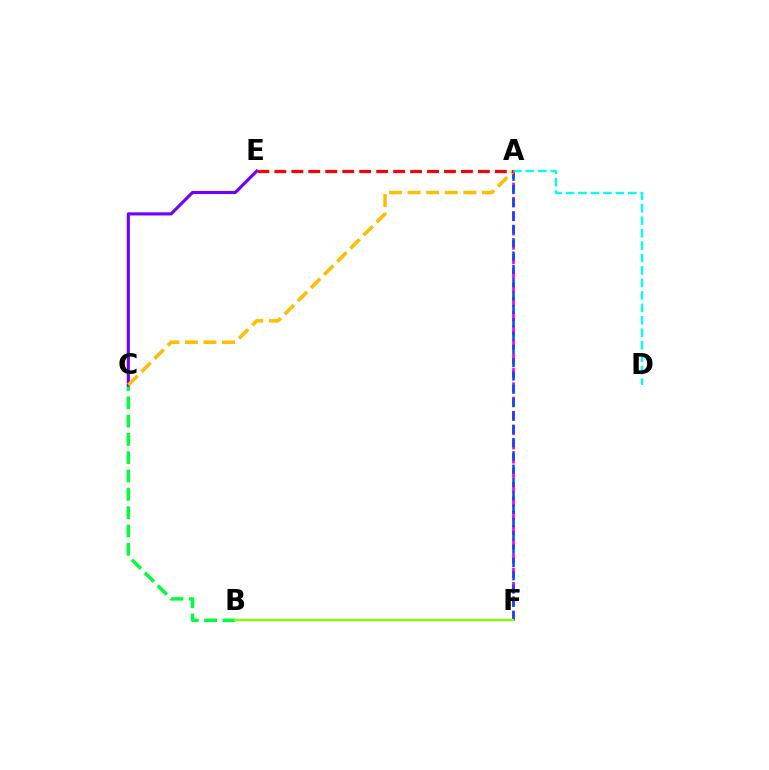{('A', 'F'): [{'color': '#ff00cf', 'line_style': 'dashed', 'thickness': 1.94}, {'color': '#004bff', 'line_style': 'dashed', 'thickness': 1.81}], ('A', 'D'): [{'color': '#00fff6', 'line_style': 'dashed', 'thickness': 1.69}], ('B', 'C'): [{'color': '#00ff39', 'line_style': 'dashed', 'thickness': 2.49}], ('C', 'E'): [{'color': '#7200ff', 'line_style': 'solid', 'thickness': 2.25}], ('B', 'F'): [{'color': '#84ff00', 'line_style': 'solid', 'thickness': 1.74}], ('A', 'C'): [{'color': '#ffbd00', 'line_style': 'dashed', 'thickness': 2.52}], ('A', 'E'): [{'color': '#ff0000', 'line_style': 'dashed', 'thickness': 2.3}]}